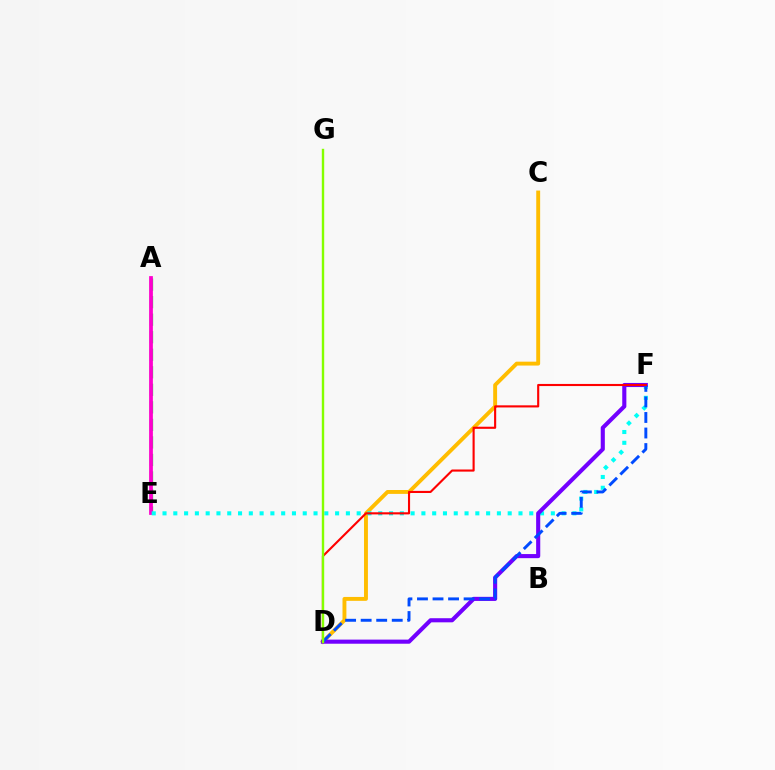{('A', 'E'): [{'color': '#00ff39', 'line_style': 'dashed', 'thickness': 2.38}, {'color': '#ff00cf', 'line_style': 'solid', 'thickness': 2.7}], ('C', 'D'): [{'color': '#ffbd00', 'line_style': 'solid', 'thickness': 2.8}], ('E', 'F'): [{'color': '#00fff6', 'line_style': 'dotted', 'thickness': 2.93}], ('D', 'F'): [{'color': '#7200ff', 'line_style': 'solid', 'thickness': 2.96}, {'color': '#004bff', 'line_style': 'dashed', 'thickness': 2.11}, {'color': '#ff0000', 'line_style': 'solid', 'thickness': 1.53}], ('D', 'G'): [{'color': '#84ff00', 'line_style': 'solid', 'thickness': 1.73}]}